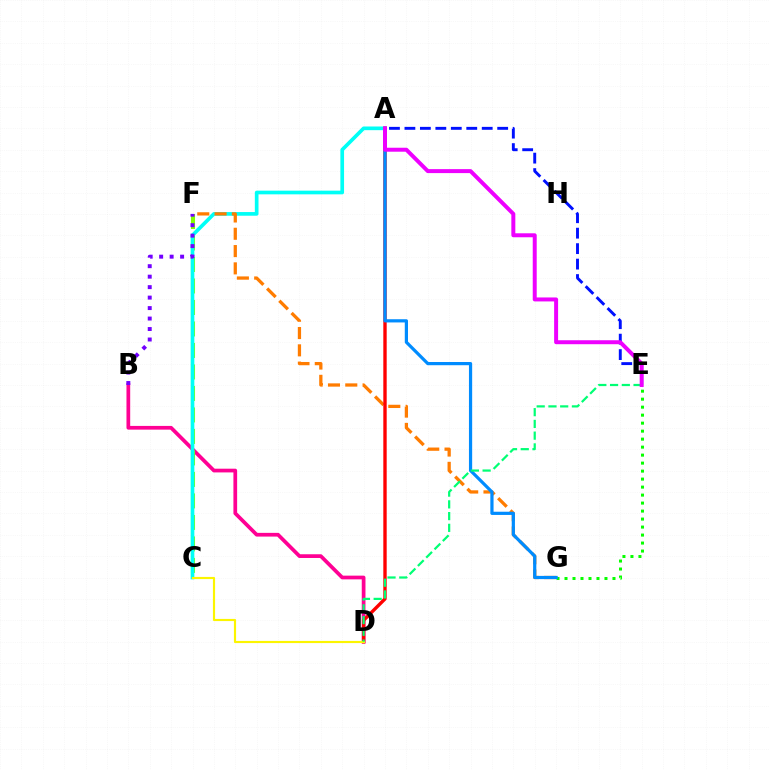{('B', 'D'): [{'color': '#ff0094', 'line_style': 'solid', 'thickness': 2.68}], ('C', 'F'): [{'color': '#84ff00', 'line_style': 'dashed', 'thickness': 2.92}], ('A', 'E'): [{'color': '#0010ff', 'line_style': 'dashed', 'thickness': 2.1}, {'color': '#ee00ff', 'line_style': 'solid', 'thickness': 2.86}], ('A', 'C'): [{'color': '#00fff6', 'line_style': 'solid', 'thickness': 2.64}], ('F', 'G'): [{'color': '#ff7c00', 'line_style': 'dashed', 'thickness': 2.35}], ('A', 'D'): [{'color': '#ff0000', 'line_style': 'solid', 'thickness': 2.43}], ('E', 'G'): [{'color': '#08ff00', 'line_style': 'dotted', 'thickness': 2.17}], ('A', 'G'): [{'color': '#008cff', 'line_style': 'solid', 'thickness': 2.31}], ('C', 'D'): [{'color': '#fcf500', 'line_style': 'solid', 'thickness': 1.55}], ('B', 'F'): [{'color': '#7200ff', 'line_style': 'dotted', 'thickness': 2.85}], ('D', 'E'): [{'color': '#00ff74', 'line_style': 'dashed', 'thickness': 1.6}]}